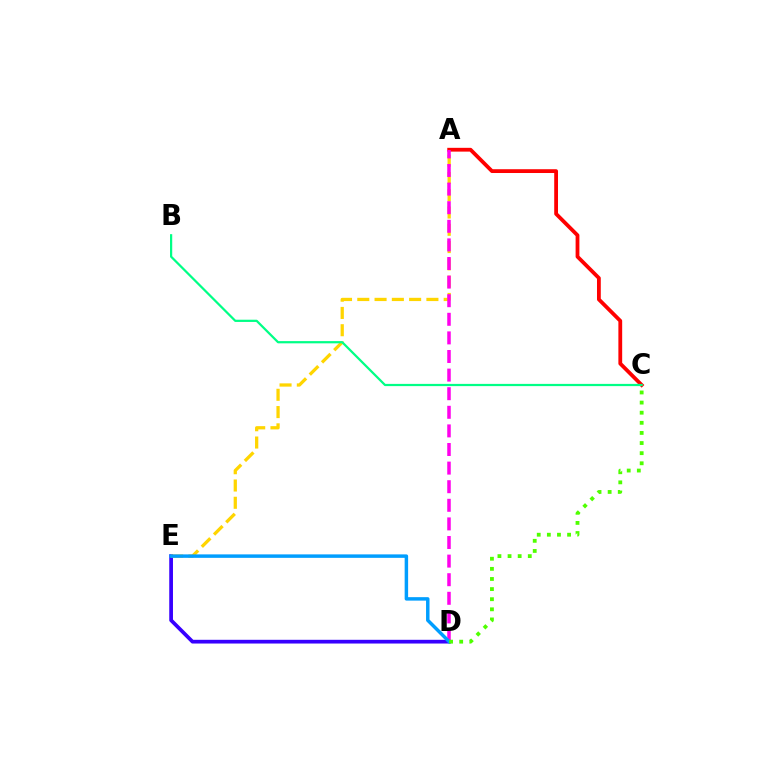{('D', 'E'): [{'color': '#3700ff', 'line_style': 'solid', 'thickness': 2.68}, {'color': '#009eff', 'line_style': 'solid', 'thickness': 2.49}], ('A', 'C'): [{'color': '#ff0000', 'line_style': 'solid', 'thickness': 2.73}], ('A', 'E'): [{'color': '#ffd500', 'line_style': 'dashed', 'thickness': 2.35}], ('A', 'D'): [{'color': '#ff00ed', 'line_style': 'dashed', 'thickness': 2.53}], ('C', 'D'): [{'color': '#4fff00', 'line_style': 'dotted', 'thickness': 2.75}], ('B', 'C'): [{'color': '#00ff86', 'line_style': 'solid', 'thickness': 1.6}]}